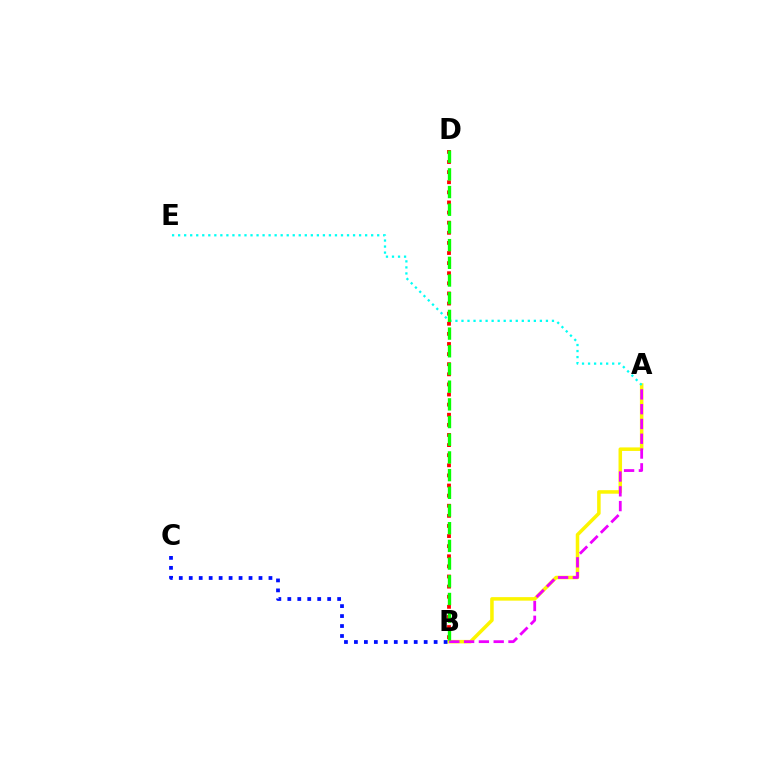{('A', 'B'): [{'color': '#fcf500', 'line_style': 'solid', 'thickness': 2.53}, {'color': '#ee00ff', 'line_style': 'dashed', 'thickness': 2.01}], ('B', 'D'): [{'color': '#ff0000', 'line_style': 'dotted', 'thickness': 2.75}, {'color': '#08ff00', 'line_style': 'dashed', 'thickness': 2.4}], ('B', 'C'): [{'color': '#0010ff', 'line_style': 'dotted', 'thickness': 2.71}], ('A', 'E'): [{'color': '#00fff6', 'line_style': 'dotted', 'thickness': 1.64}]}